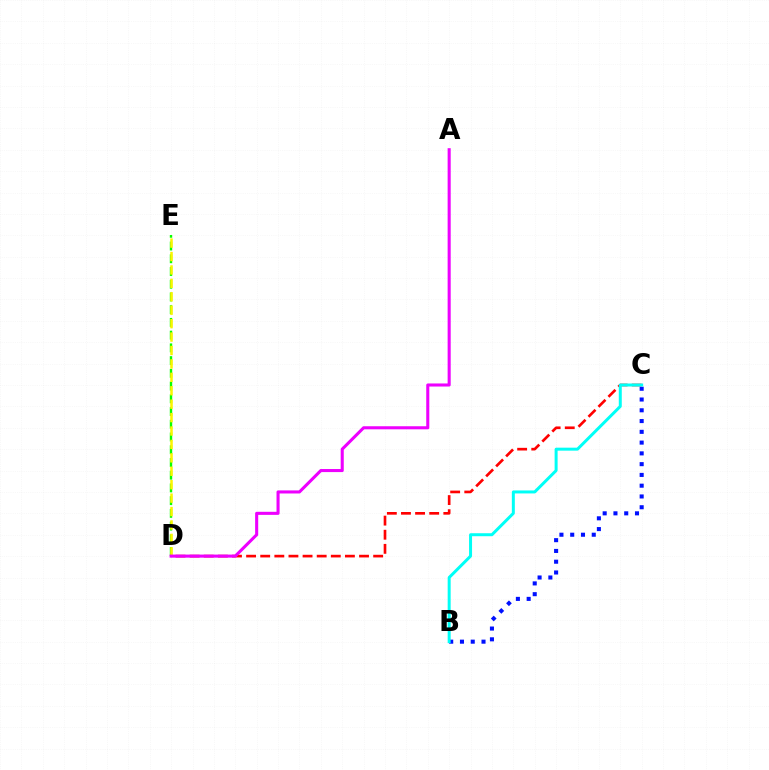{('C', 'D'): [{'color': '#ff0000', 'line_style': 'dashed', 'thickness': 1.92}], ('B', 'C'): [{'color': '#0010ff', 'line_style': 'dotted', 'thickness': 2.93}, {'color': '#00fff6', 'line_style': 'solid', 'thickness': 2.15}], ('D', 'E'): [{'color': '#08ff00', 'line_style': 'dashed', 'thickness': 1.73}, {'color': '#fcf500', 'line_style': 'dashed', 'thickness': 1.82}], ('A', 'D'): [{'color': '#ee00ff', 'line_style': 'solid', 'thickness': 2.21}]}